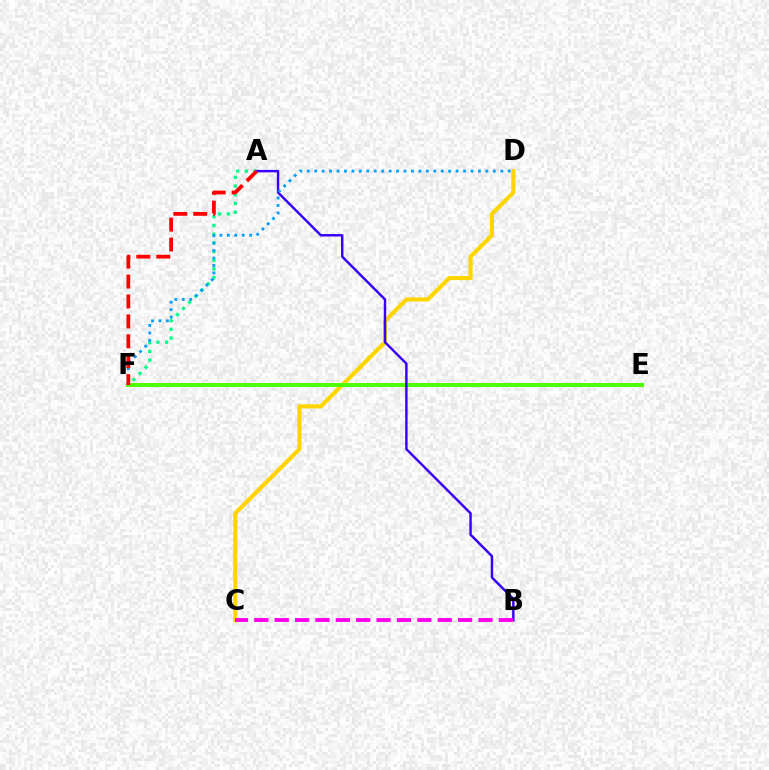{('C', 'D'): [{'color': '#ffd500', 'line_style': 'solid', 'thickness': 2.96}], ('A', 'F'): [{'color': '#00ff86', 'line_style': 'dotted', 'thickness': 2.36}, {'color': '#ff0000', 'line_style': 'dashed', 'thickness': 2.71}], ('E', 'F'): [{'color': '#4fff00', 'line_style': 'solid', 'thickness': 2.87}], ('A', 'B'): [{'color': '#3700ff', 'line_style': 'solid', 'thickness': 1.75}], ('D', 'F'): [{'color': '#009eff', 'line_style': 'dotted', 'thickness': 2.02}], ('B', 'C'): [{'color': '#ff00ed', 'line_style': 'dashed', 'thickness': 2.77}]}